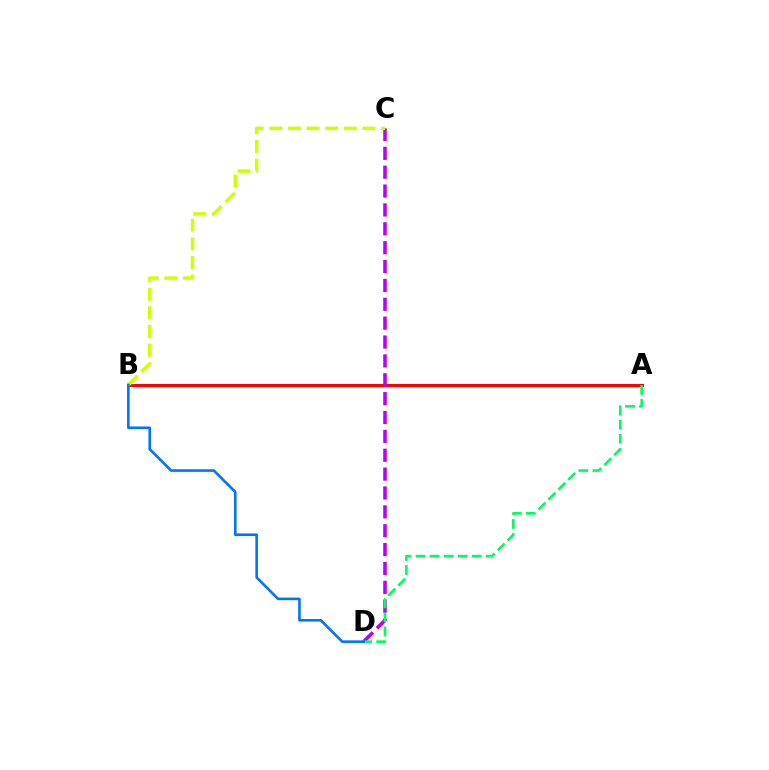{('A', 'B'): [{'color': '#ff0000', 'line_style': 'solid', 'thickness': 2.15}], ('C', 'D'): [{'color': '#b900ff', 'line_style': 'dashed', 'thickness': 2.56}], ('A', 'D'): [{'color': '#00ff5c', 'line_style': 'dashed', 'thickness': 1.91}], ('B', 'C'): [{'color': '#d1ff00', 'line_style': 'dashed', 'thickness': 2.53}], ('B', 'D'): [{'color': '#0074ff', 'line_style': 'solid', 'thickness': 1.88}]}